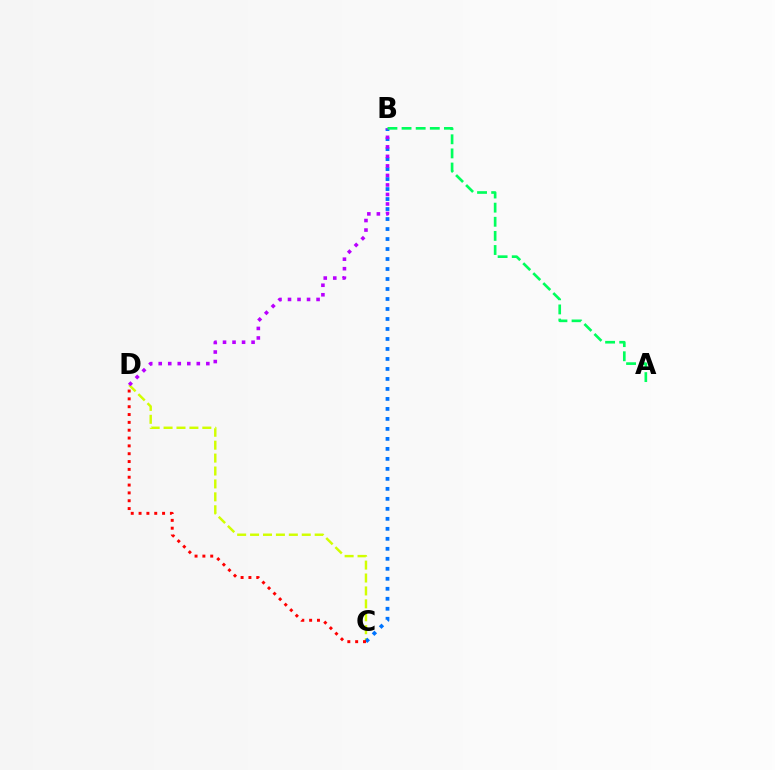{('C', 'D'): [{'color': '#d1ff00', 'line_style': 'dashed', 'thickness': 1.76}, {'color': '#ff0000', 'line_style': 'dotted', 'thickness': 2.13}], ('B', 'C'): [{'color': '#0074ff', 'line_style': 'dotted', 'thickness': 2.72}], ('B', 'D'): [{'color': '#b900ff', 'line_style': 'dotted', 'thickness': 2.59}], ('A', 'B'): [{'color': '#00ff5c', 'line_style': 'dashed', 'thickness': 1.92}]}